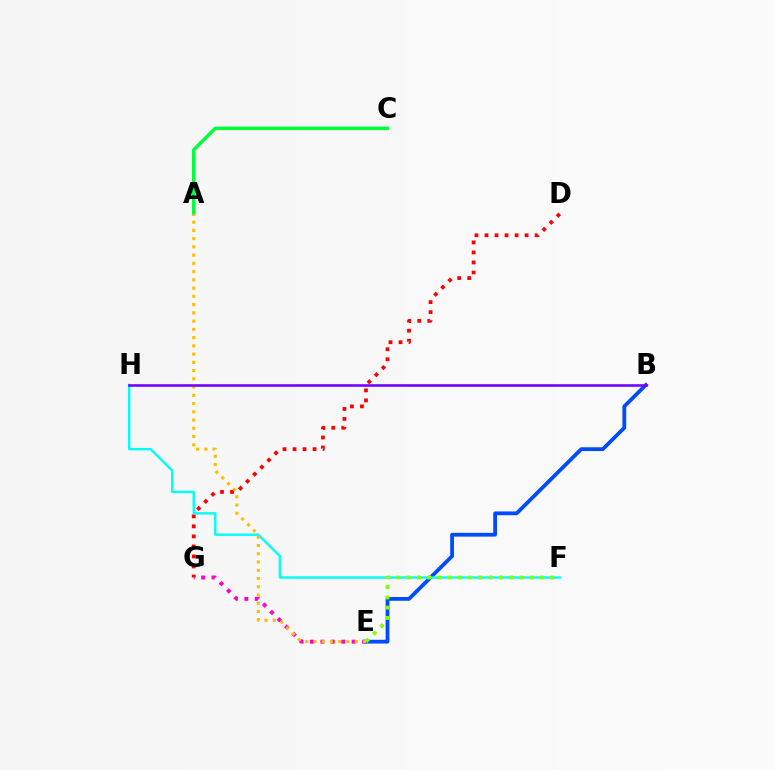{('E', 'G'): [{'color': '#ff00cf', 'line_style': 'dotted', 'thickness': 2.83}], ('D', 'G'): [{'color': '#ff0000', 'line_style': 'dotted', 'thickness': 2.72}], ('B', 'E'): [{'color': '#004bff', 'line_style': 'solid', 'thickness': 2.73}], ('A', 'C'): [{'color': '#00ff39', 'line_style': 'solid', 'thickness': 2.5}], ('F', 'H'): [{'color': '#00fff6', 'line_style': 'solid', 'thickness': 1.74}], ('A', 'E'): [{'color': '#ffbd00', 'line_style': 'dotted', 'thickness': 2.24}], ('E', 'F'): [{'color': '#84ff00', 'line_style': 'dotted', 'thickness': 2.79}], ('B', 'H'): [{'color': '#7200ff', 'line_style': 'solid', 'thickness': 1.87}]}